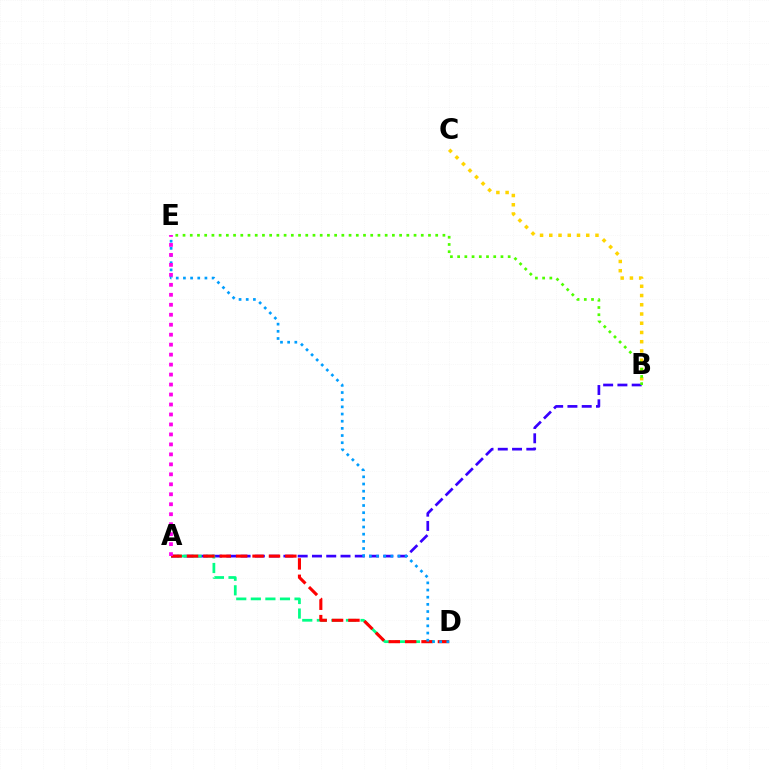{('A', 'B'): [{'color': '#3700ff', 'line_style': 'dashed', 'thickness': 1.94}], ('B', 'C'): [{'color': '#ffd500', 'line_style': 'dotted', 'thickness': 2.51}], ('A', 'D'): [{'color': '#00ff86', 'line_style': 'dashed', 'thickness': 1.98}, {'color': '#ff0000', 'line_style': 'dashed', 'thickness': 2.23}], ('B', 'E'): [{'color': '#4fff00', 'line_style': 'dotted', 'thickness': 1.96}], ('D', 'E'): [{'color': '#009eff', 'line_style': 'dotted', 'thickness': 1.95}], ('A', 'E'): [{'color': '#ff00ed', 'line_style': 'dotted', 'thickness': 2.71}]}